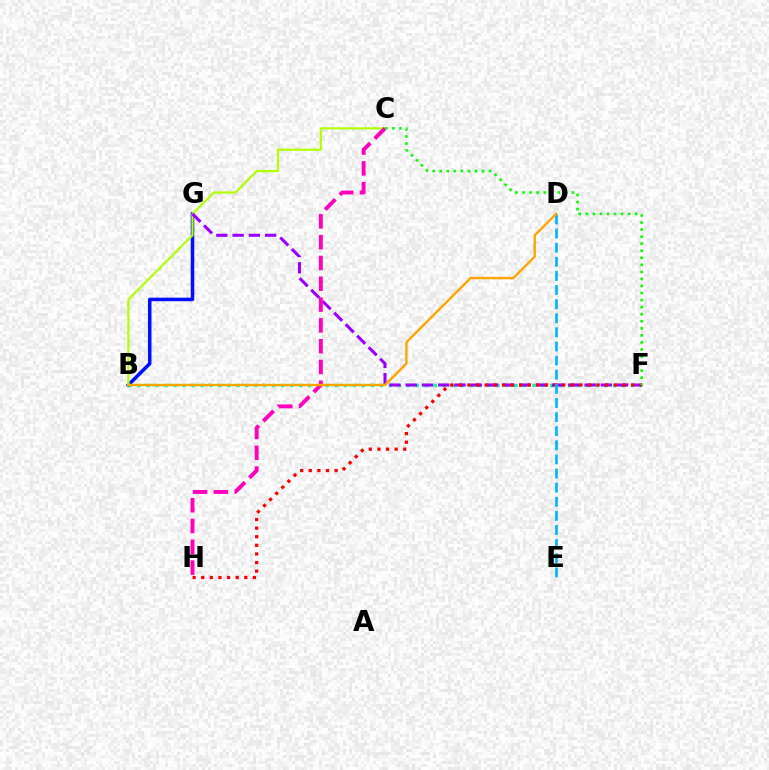{('B', 'G'): [{'color': '#0010ff', 'line_style': 'solid', 'thickness': 2.54}], ('B', 'F'): [{'color': '#00ff9d', 'line_style': 'dotted', 'thickness': 2.44}], ('B', 'C'): [{'color': '#b3ff00', 'line_style': 'solid', 'thickness': 1.57}], ('F', 'G'): [{'color': '#9b00ff', 'line_style': 'dashed', 'thickness': 2.21}], ('F', 'H'): [{'color': '#ff0000', 'line_style': 'dotted', 'thickness': 2.34}], ('D', 'E'): [{'color': '#00b5ff', 'line_style': 'dashed', 'thickness': 1.92}], ('C', 'H'): [{'color': '#ff00bd', 'line_style': 'dashed', 'thickness': 2.83}], ('B', 'D'): [{'color': '#ffa500', 'line_style': 'solid', 'thickness': 1.72}], ('C', 'F'): [{'color': '#08ff00', 'line_style': 'dotted', 'thickness': 1.92}]}